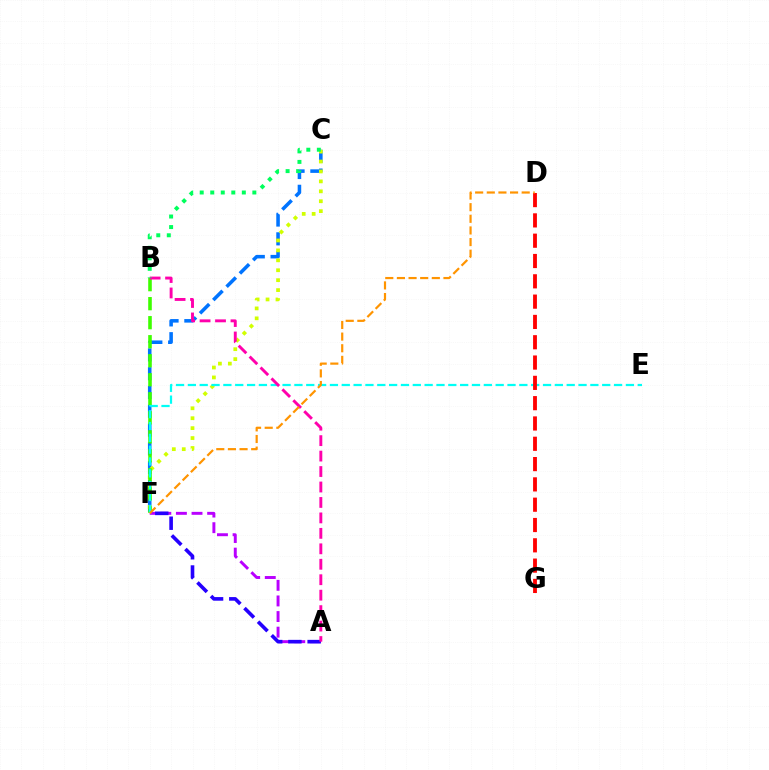{('C', 'F'): [{'color': '#0074ff', 'line_style': 'dashed', 'thickness': 2.55}, {'color': '#d1ff00', 'line_style': 'dotted', 'thickness': 2.7}], ('A', 'F'): [{'color': '#b900ff', 'line_style': 'dashed', 'thickness': 2.12}, {'color': '#2500ff', 'line_style': 'dashed', 'thickness': 2.61}], ('B', 'F'): [{'color': '#3dff00', 'line_style': 'dashed', 'thickness': 2.58}], ('E', 'F'): [{'color': '#00fff6', 'line_style': 'dashed', 'thickness': 1.61}], ('D', 'G'): [{'color': '#ff0000', 'line_style': 'dashed', 'thickness': 2.76}], ('A', 'B'): [{'color': '#ff00ac', 'line_style': 'dashed', 'thickness': 2.1}], ('D', 'F'): [{'color': '#ff9400', 'line_style': 'dashed', 'thickness': 1.58}], ('B', 'C'): [{'color': '#00ff5c', 'line_style': 'dotted', 'thickness': 2.86}]}